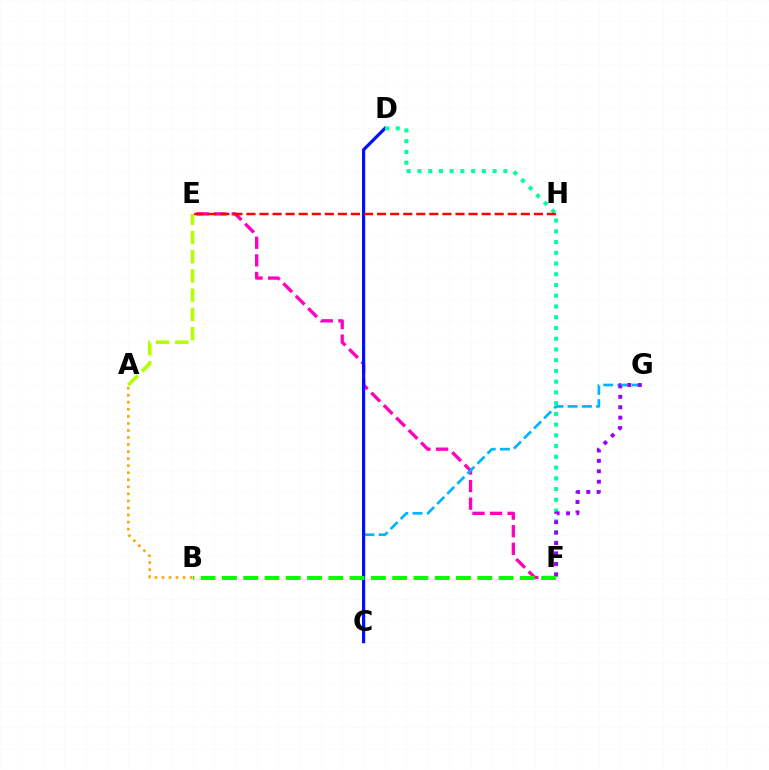{('E', 'F'): [{'color': '#ff00bd', 'line_style': 'dashed', 'thickness': 2.39}], ('C', 'G'): [{'color': '#00b5ff', 'line_style': 'dashed', 'thickness': 1.93}], ('A', 'E'): [{'color': '#b3ff00', 'line_style': 'dashed', 'thickness': 2.61}], ('A', 'B'): [{'color': '#ffa500', 'line_style': 'dotted', 'thickness': 1.91}], ('C', 'D'): [{'color': '#0010ff', 'line_style': 'solid', 'thickness': 2.3}], ('D', 'F'): [{'color': '#00ff9d', 'line_style': 'dotted', 'thickness': 2.92}], ('F', 'G'): [{'color': '#9b00ff', 'line_style': 'dotted', 'thickness': 2.83}], ('E', 'H'): [{'color': '#ff0000', 'line_style': 'dashed', 'thickness': 1.77}], ('B', 'F'): [{'color': '#08ff00', 'line_style': 'dashed', 'thickness': 2.89}]}